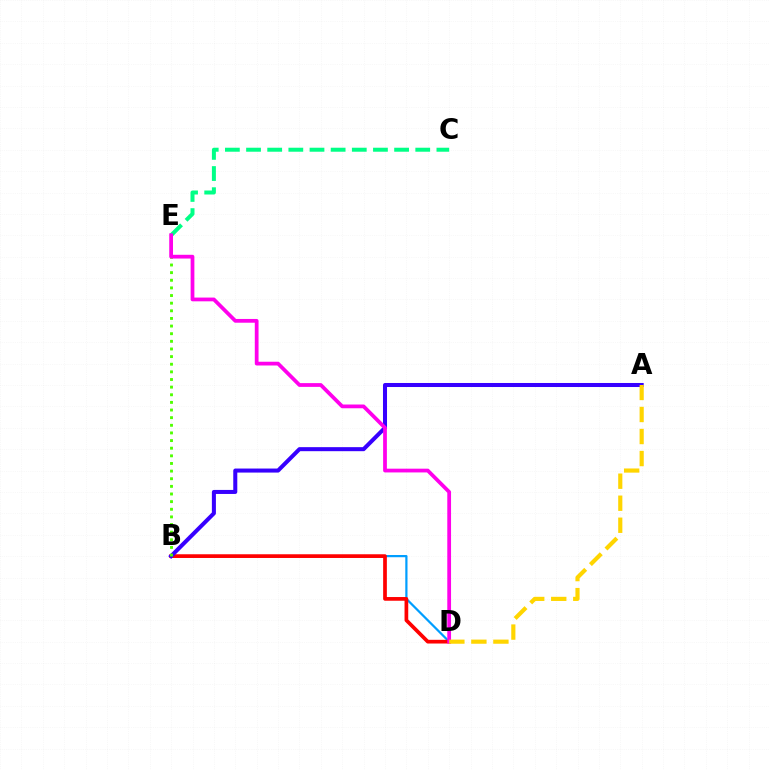{('C', 'E'): [{'color': '#00ff86', 'line_style': 'dashed', 'thickness': 2.87}], ('B', 'D'): [{'color': '#009eff', 'line_style': 'solid', 'thickness': 1.6}, {'color': '#ff0000', 'line_style': 'solid', 'thickness': 2.67}], ('A', 'B'): [{'color': '#3700ff', 'line_style': 'solid', 'thickness': 2.9}], ('B', 'E'): [{'color': '#4fff00', 'line_style': 'dotted', 'thickness': 2.07}], ('D', 'E'): [{'color': '#ff00ed', 'line_style': 'solid', 'thickness': 2.7}], ('A', 'D'): [{'color': '#ffd500', 'line_style': 'dashed', 'thickness': 2.99}]}